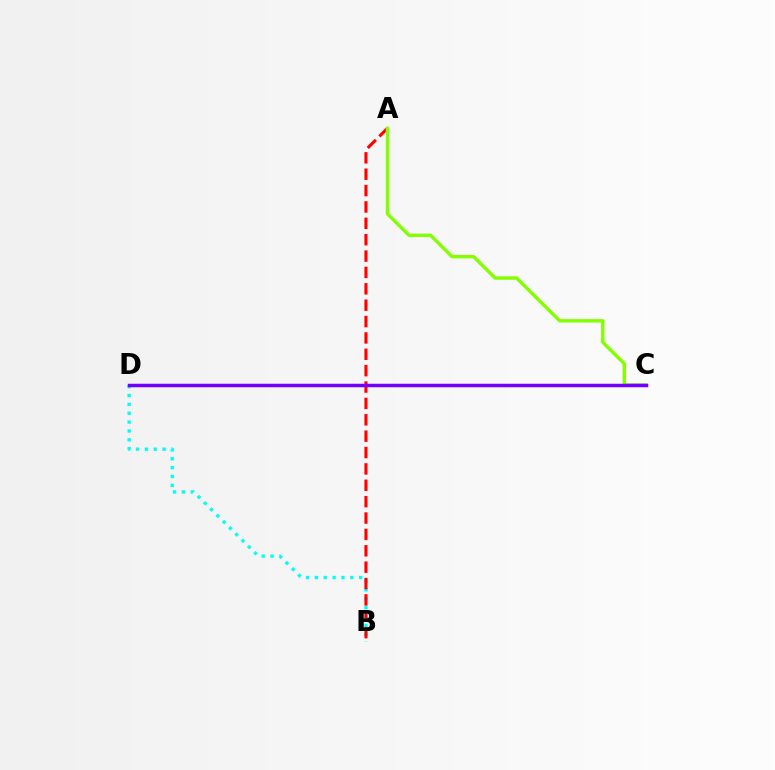{('B', 'D'): [{'color': '#00fff6', 'line_style': 'dotted', 'thickness': 2.41}], ('A', 'B'): [{'color': '#ff0000', 'line_style': 'dashed', 'thickness': 2.22}], ('A', 'C'): [{'color': '#84ff00', 'line_style': 'solid', 'thickness': 2.45}], ('C', 'D'): [{'color': '#7200ff', 'line_style': 'solid', 'thickness': 2.51}]}